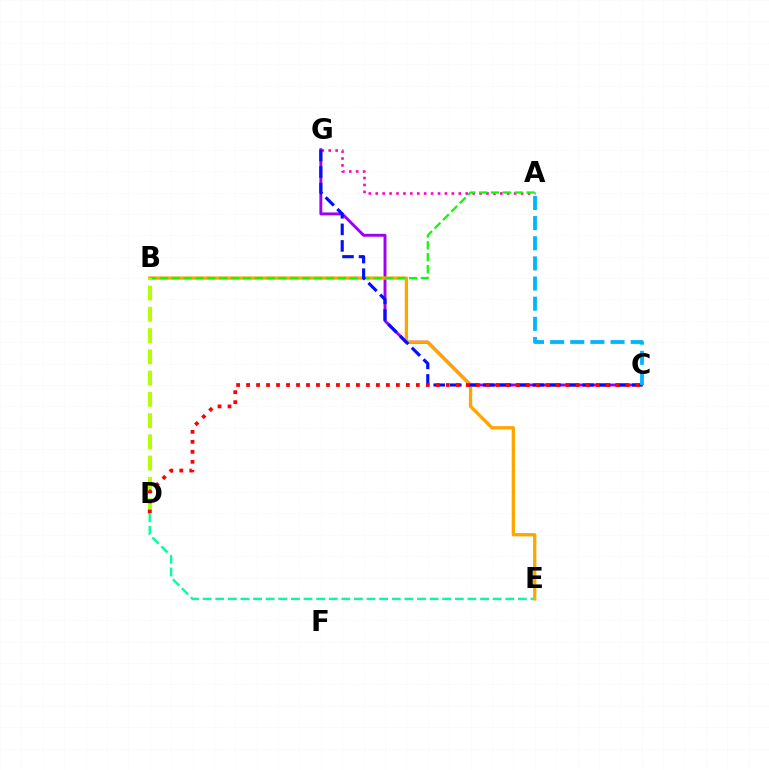{('D', 'E'): [{'color': '#00ff9d', 'line_style': 'dashed', 'thickness': 1.71}], ('C', 'G'): [{'color': '#9b00ff', 'line_style': 'solid', 'thickness': 2.1}, {'color': '#0010ff', 'line_style': 'dashed', 'thickness': 2.25}], ('B', 'E'): [{'color': '#ffa500', 'line_style': 'solid', 'thickness': 2.36}], ('A', 'G'): [{'color': '#ff00bd', 'line_style': 'dotted', 'thickness': 1.88}], ('A', 'B'): [{'color': '#08ff00', 'line_style': 'dashed', 'thickness': 1.61}], ('B', 'D'): [{'color': '#b3ff00', 'line_style': 'dashed', 'thickness': 2.89}], ('C', 'D'): [{'color': '#ff0000', 'line_style': 'dotted', 'thickness': 2.71}], ('A', 'C'): [{'color': '#00b5ff', 'line_style': 'dashed', 'thickness': 2.74}]}